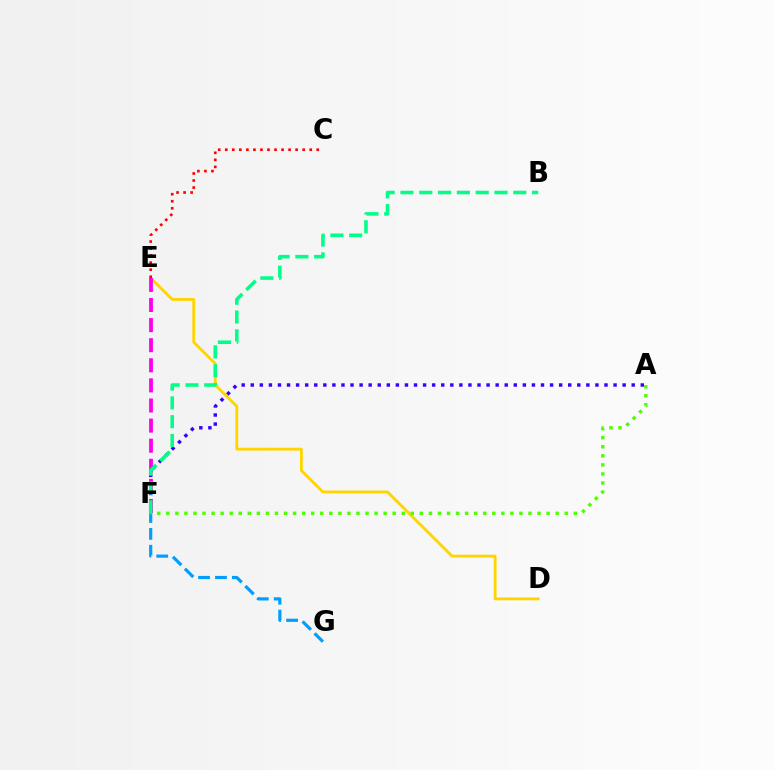{('A', 'F'): [{'color': '#3700ff', 'line_style': 'dotted', 'thickness': 2.46}, {'color': '#4fff00', 'line_style': 'dotted', 'thickness': 2.46}], ('D', 'E'): [{'color': '#ffd500', 'line_style': 'solid', 'thickness': 2.04}], ('F', 'G'): [{'color': '#009eff', 'line_style': 'dashed', 'thickness': 2.29}], ('E', 'F'): [{'color': '#ff00ed', 'line_style': 'dashed', 'thickness': 2.73}], ('B', 'F'): [{'color': '#00ff86', 'line_style': 'dashed', 'thickness': 2.55}], ('C', 'E'): [{'color': '#ff0000', 'line_style': 'dotted', 'thickness': 1.91}]}